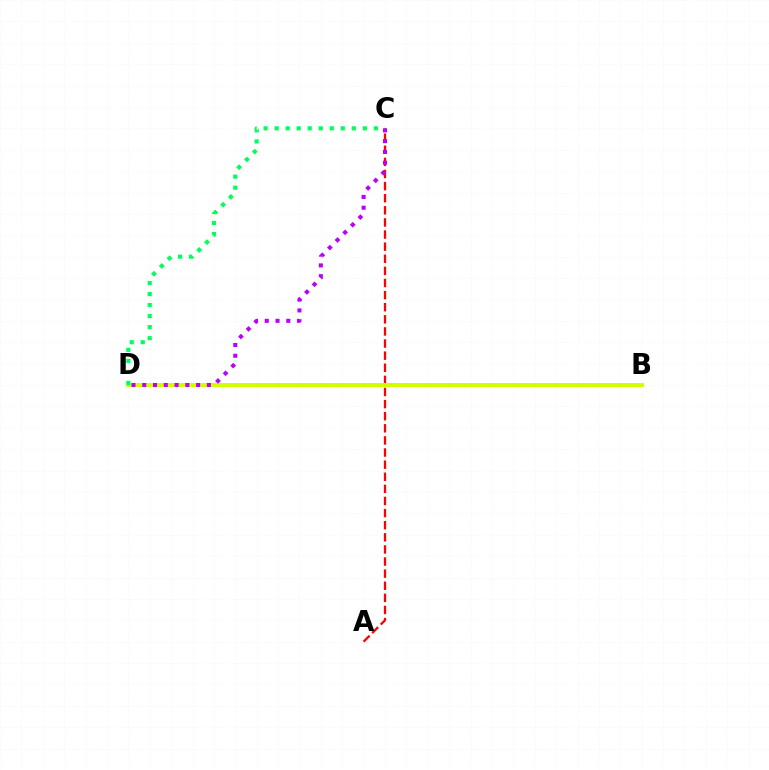{('B', 'D'): [{'color': '#0074ff', 'line_style': 'dotted', 'thickness': 2.09}, {'color': '#d1ff00', 'line_style': 'solid', 'thickness': 2.86}], ('A', 'C'): [{'color': '#ff0000', 'line_style': 'dashed', 'thickness': 1.65}], ('C', 'D'): [{'color': '#b900ff', 'line_style': 'dotted', 'thickness': 2.93}, {'color': '#00ff5c', 'line_style': 'dotted', 'thickness': 3.0}]}